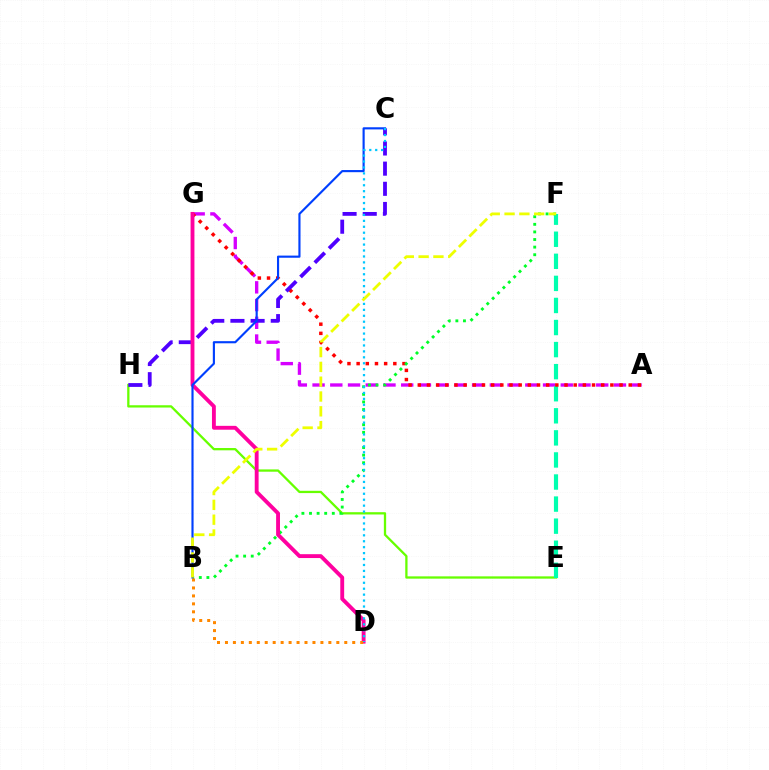{('A', 'G'): [{'color': '#d600ff', 'line_style': 'dashed', 'thickness': 2.41}, {'color': '#ff0000', 'line_style': 'dotted', 'thickness': 2.49}], ('E', 'H'): [{'color': '#66ff00', 'line_style': 'solid', 'thickness': 1.65}], ('E', 'F'): [{'color': '#00ffaf', 'line_style': 'dashed', 'thickness': 3.0}], ('C', 'H'): [{'color': '#4f00ff', 'line_style': 'dashed', 'thickness': 2.74}], ('B', 'F'): [{'color': '#00ff27', 'line_style': 'dotted', 'thickness': 2.06}, {'color': '#eeff00', 'line_style': 'dashed', 'thickness': 2.01}], ('D', 'G'): [{'color': '#ff00a0', 'line_style': 'solid', 'thickness': 2.78}], ('B', 'C'): [{'color': '#003fff', 'line_style': 'solid', 'thickness': 1.54}], ('B', 'D'): [{'color': '#ff8800', 'line_style': 'dotted', 'thickness': 2.16}], ('C', 'D'): [{'color': '#00c7ff', 'line_style': 'dotted', 'thickness': 1.61}]}